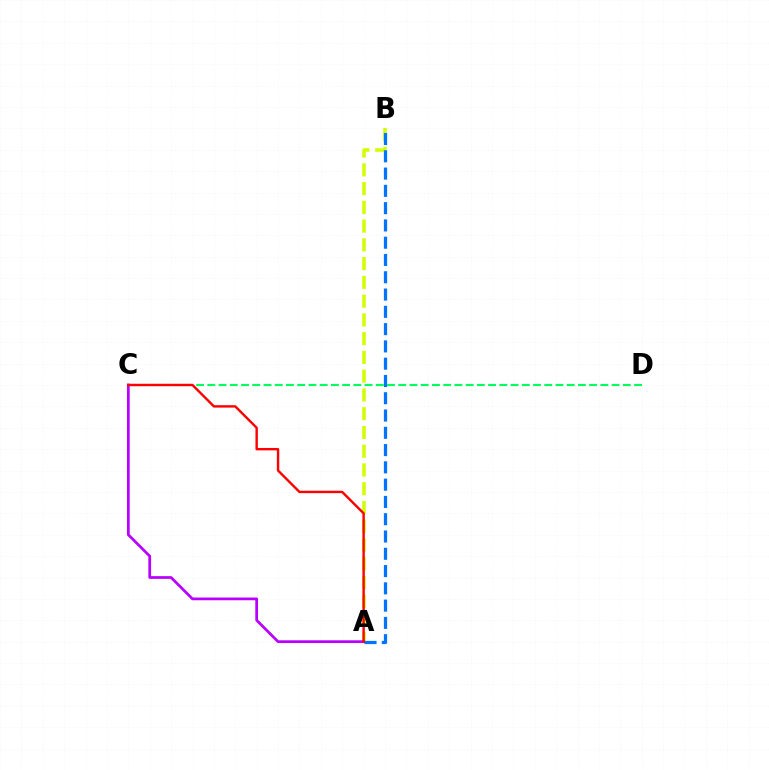{('A', 'B'): [{'color': '#d1ff00', 'line_style': 'dashed', 'thickness': 2.55}, {'color': '#0074ff', 'line_style': 'dashed', 'thickness': 2.35}], ('A', 'C'): [{'color': '#b900ff', 'line_style': 'solid', 'thickness': 1.97}, {'color': '#ff0000', 'line_style': 'solid', 'thickness': 1.74}], ('C', 'D'): [{'color': '#00ff5c', 'line_style': 'dashed', 'thickness': 1.53}]}